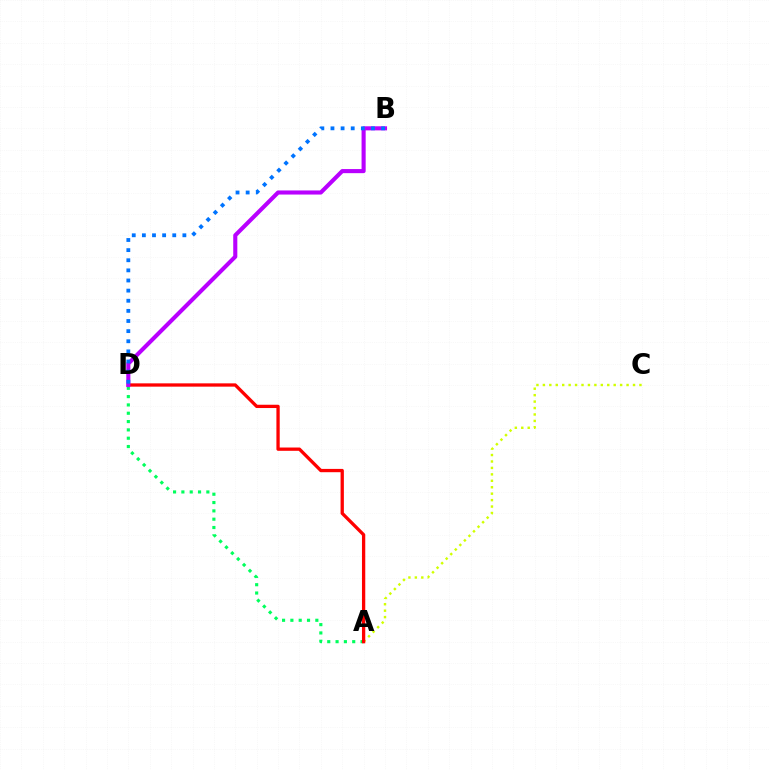{('A', 'C'): [{'color': '#d1ff00', 'line_style': 'dotted', 'thickness': 1.75}], ('A', 'D'): [{'color': '#00ff5c', 'line_style': 'dotted', 'thickness': 2.26}, {'color': '#ff0000', 'line_style': 'solid', 'thickness': 2.37}], ('B', 'D'): [{'color': '#b900ff', 'line_style': 'solid', 'thickness': 2.95}, {'color': '#0074ff', 'line_style': 'dotted', 'thickness': 2.75}]}